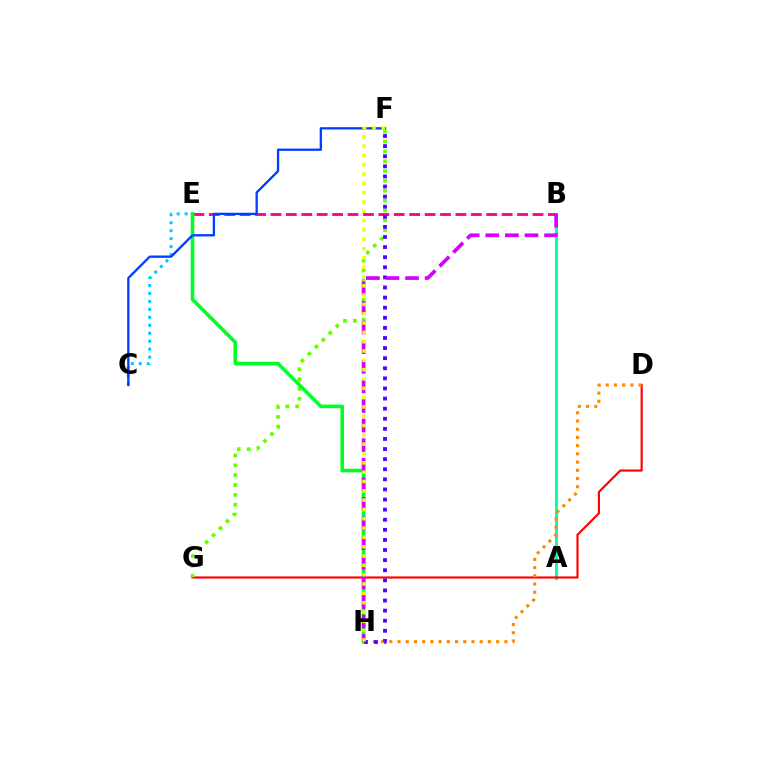{('A', 'B'): [{'color': '#00ffaf', 'line_style': 'solid', 'thickness': 2.18}], ('B', 'E'): [{'color': '#ff00a0', 'line_style': 'dashed', 'thickness': 2.09}], ('D', 'G'): [{'color': '#ff0000', 'line_style': 'solid', 'thickness': 1.55}], ('F', 'G'): [{'color': '#66ff00', 'line_style': 'dotted', 'thickness': 2.68}], ('C', 'E'): [{'color': '#00c7ff', 'line_style': 'dotted', 'thickness': 2.16}], ('E', 'H'): [{'color': '#00ff27', 'line_style': 'solid', 'thickness': 2.59}], ('D', 'H'): [{'color': '#ff8800', 'line_style': 'dotted', 'thickness': 2.23}], ('F', 'H'): [{'color': '#4f00ff', 'line_style': 'dotted', 'thickness': 2.74}, {'color': '#eeff00', 'line_style': 'dotted', 'thickness': 2.53}], ('B', 'H'): [{'color': '#d600ff', 'line_style': 'dashed', 'thickness': 2.66}], ('C', 'F'): [{'color': '#003fff', 'line_style': 'solid', 'thickness': 1.67}]}